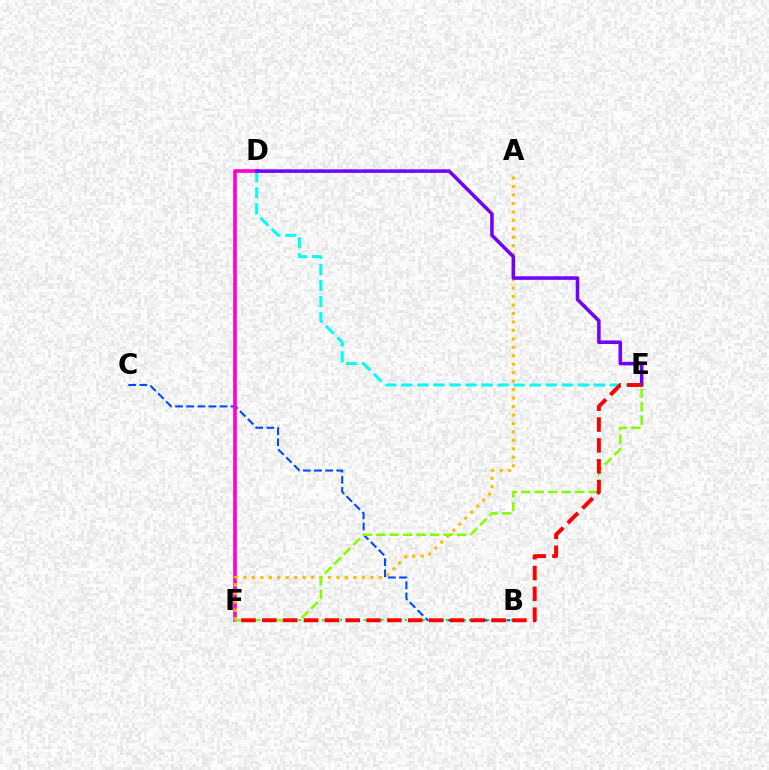{('B', 'C'): [{'color': '#004bff', 'line_style': 'dashed', 'thickness': 1.51}], ('D', 'F'): [{'color': '#ff00cf', 'line_style': 'solid', 'thickness': 2.6}], ('A', 'F'): [{'color': '#ffbd00', 'line_style': 'dotted', 'thickness': 2.3}], ('B', 'F'): [{'color': '#00ff39', 'line_style': 'dotted', 'thickness': 1.6}], ('D', 'E'): [{'color': '#00fff6', 'line_style': 'dashed', 'thickness': 2.18}, {'color': '#7200ff', 'line_style': 'solid', 'thickness': 2.55}], ('E', 'F'): [{'color': '#84ff00', 'line_style': 'dashed', 'thickness': 1.83}, {'color': '#ff0000', 'line_style': 'dashed', 'thickness': 2.83}]}